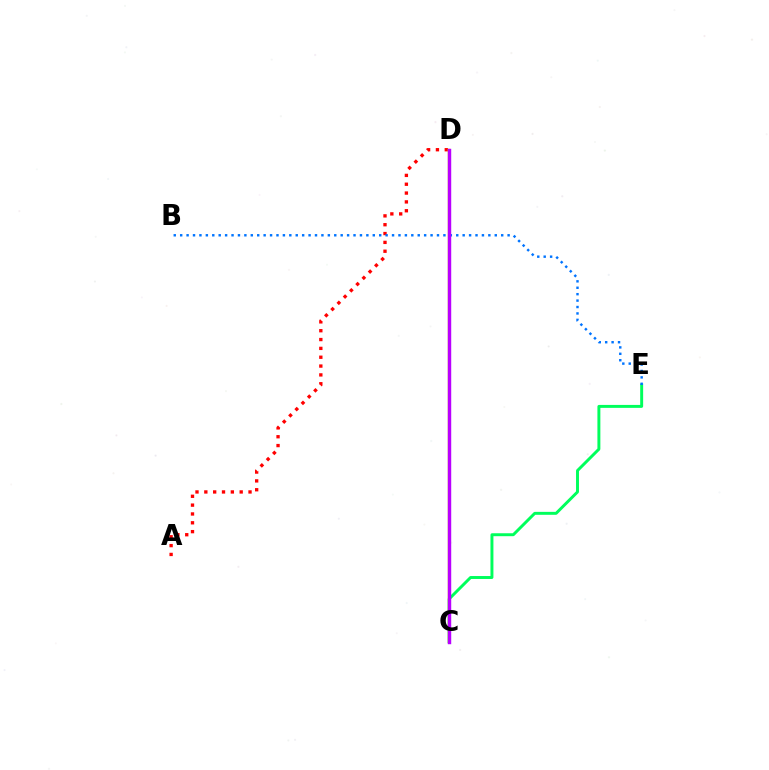{('A', 'D'): [{'color': '#ff0000', 'line_style': 'dotted', 'thickness': 2.4}], ('C', 'E'): [{'color': '#00ff5c', 'line_style': 'solid', 'thickness': 2.12}], ('C', 'D'): [{'color': '#d1ff00', 'line_style': 'solid', 'thickness': 1.78}, {'color': '#b900ff', 'line_style': 'solid', 'thickness': 2.47}], ('B', 'E'): [{'color': '#0074ff', 'line_style': 'dotted', 'thickness': 1.74}]}